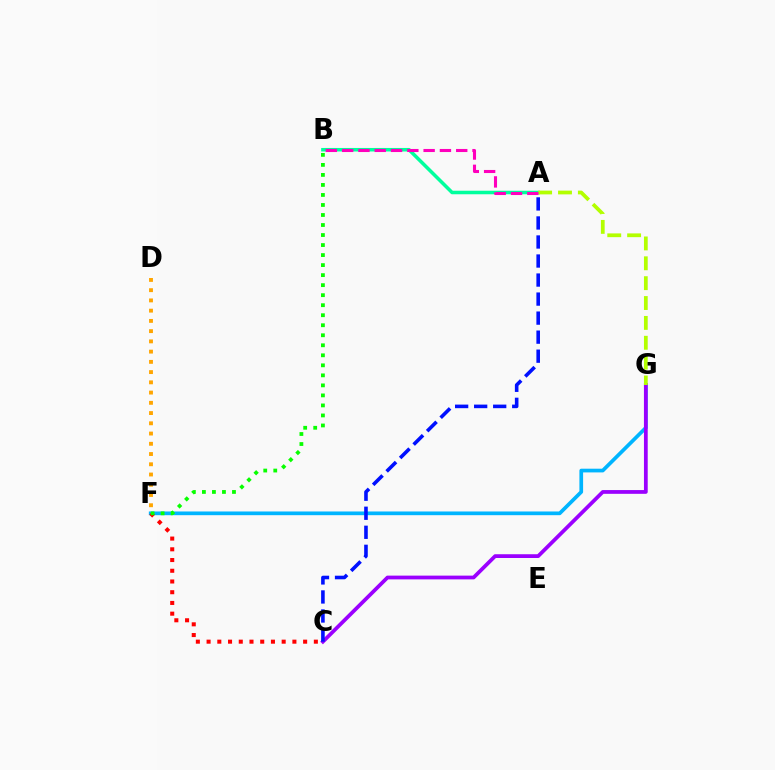{('F', 'G'): [{'color': '#00b5ff', 'line_style': 'solid', 'thickness': 2.67}], ('D', 'F'): [{'color': '#ffa500', 'line_style': 'dotted', 'thickness': 2.78}], ('C', 'F'): [{'color': '#ff0000', 'line_style': 'dotted', 'thickness': 2.91}], ('A', 'B'): [{'color': '#00ff9d', 'line_style': 'solid', 'thickness': 2.54}, {'color': '#ff00bd', 'line_style': 'dashed', 'thickness': 2.21}], ('C', 'G'): [{'color': '#9b00ff', 'line_style': 'solid', 'thickness': 2.71}], ('A', 'G'): [{'color': '#b3ff00', 'line_style': 'dashed', 'thickness': 2.7}], ('A', 'C'): [{'color': '#0010ff', 'line_style': 'dashed', 'thickness': 2.59}], ('B', 'F'): [{'color': '#08ff00', 'line_style': 'dotted', 'thickness': 2.72}]}